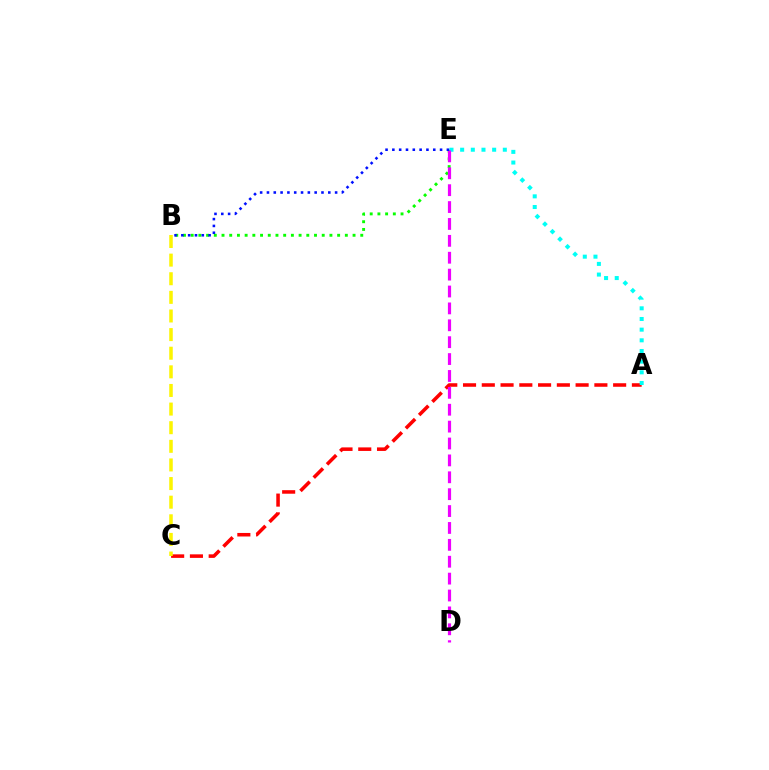{('B', 'E'): [{'color': '#08ff00', 'line_style': 'dotted', 'thickness': 2.09}, {'color': '#0010ff', 'line_style': 'dotted', 'thickness': 1.85}], ('A', 'C'): [{'color': '#ff0000', 'line_style': 'dashed', 'thickness': 2.55}], ('B', 'C'): [{'color': '#fcf500', 'line_style': 'dashed', 'thickness': 2.53}], ('A', 'E'): [{'color': '#00fff6', 'line_style': 'dotted', 'thickness': 2.9}], ('D', 'E'): [{'color': '#ee00ff', 'line_style': 'dashed', 'thickness': 2.29}]}